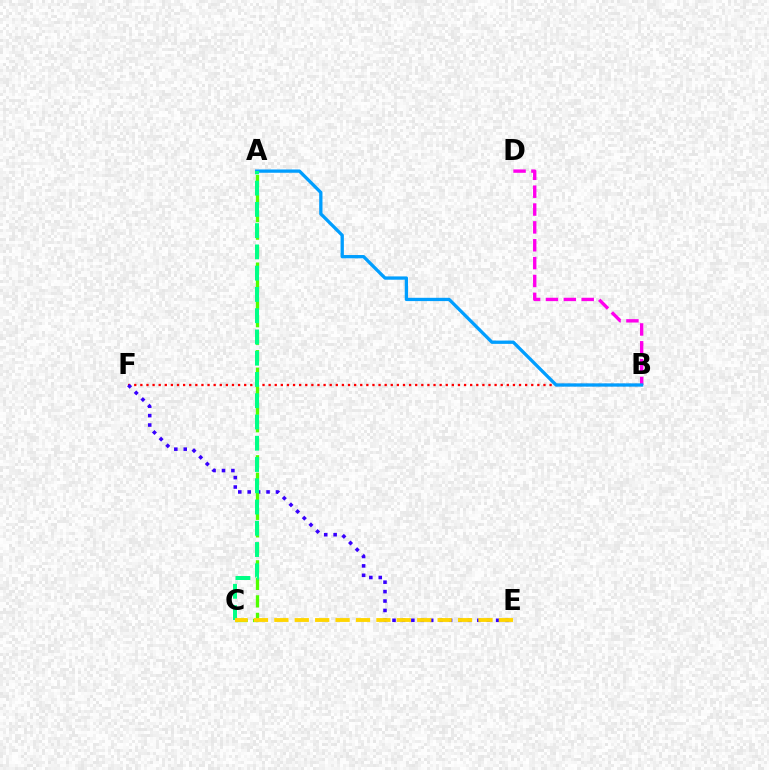{('B', 'F'): [{'color': '#ff0000', 'line_style': 'dotted', 'thickness': 1.66}], ('E', 'F'): [{'color': '#3700ff', 'line_style': 'dotted', 'thickness': 2.56}], ('B', 'D'): [{'color': '#ff00ed', 'line_style': 'dashed', 'thickness': 2.43}], ('A', 'C'): [{'color': '#4fff00', 'line_style': 'dashed', 'thickness': 2.38}, {'color': '#00ff86', 'line_style': 'dashed', 'thickness': 2.89}], ('A', 'B'): [{'color': '#009eff', 'line_style': 'solid', 'thickness': 2.37}], ('C', 'E'): [{'color': '#ffd500', 'line_style': 'dashed', 'thickness': 2.77}]}